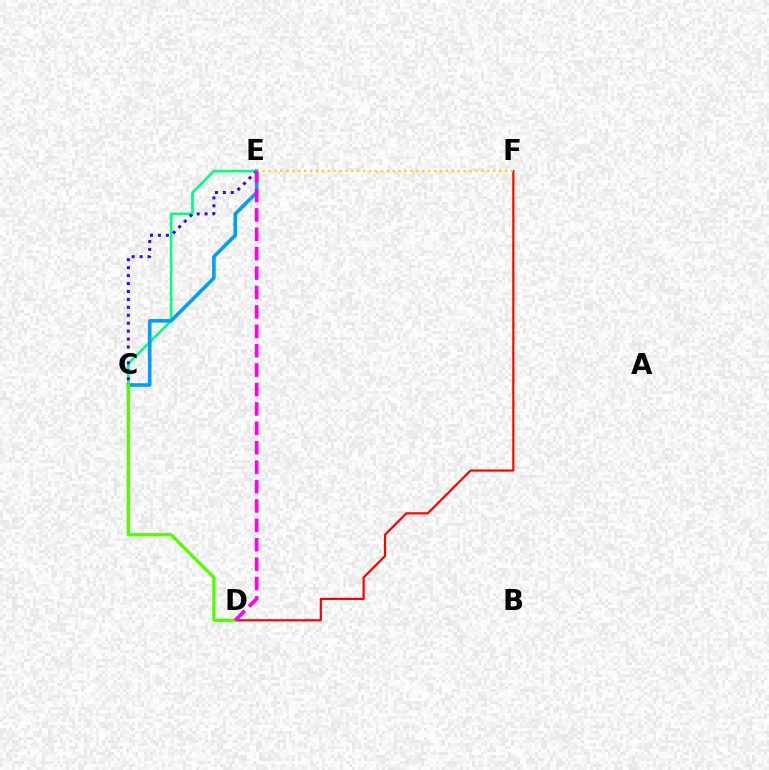{('C', 'E'): [{'color': '#00ff86', 'line_style': 'solid', 'thickness': 1.91}, {'color': '#3700ff', 'line_style': 'dotted', 'thickness': 2.16}, {'color': '#009eff', 'line_style': 'solid', 'thickness': 2.61}], ('D', 'F'): [{'color': '#ff0000', 'line_style': 'solid', 'thickness': 1.57}], ('E', 'F'): [{'color': '#ffd500', 'line_style': 'dotted', 'thickness': 1.61}], ('C', 'D'): [{'color': '#4fff00', 'line_style': 'solid', 'thickness': 2.34}], ('D', 'E'): [{'color': '#ff00ed', 'line_style': 'dashed', 'thickness': 2.64}]}